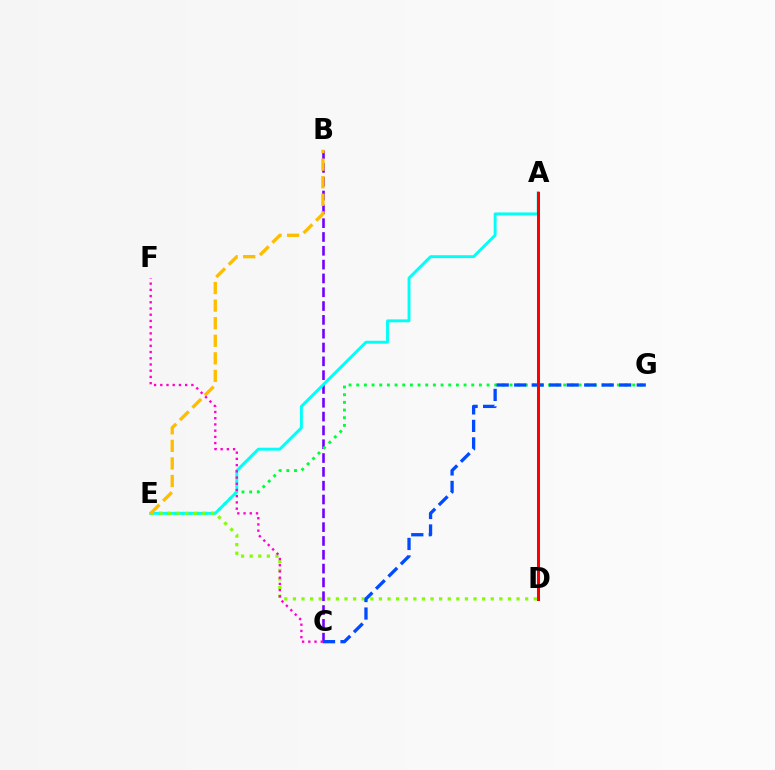{('B', 'C'): [{'color': '#7200ff', 'line_style': 'dashed', 'thickness': 1.88}], ('E', 'G'): [{'color': '#00ff39', 'line_style': 'dotted', 'thickness': 2.08}], ('A', 'E'): [{'color': '#00fff6', 'line_style': 'solid', 'thickness': 2.09}], ('D', 'E'): [{'color': '#84ff00', 'line_style': 'dotted', 'thickness': 2.34}], ('C', 'G'): [{'color': '#004bff', 'line_style': 'dashed', 'thickness': 2.38}], ('B', 'E'): [{'color': '#ffbd00', 'line_style': 'dashed', 'thickness': 2.39}], ('C', 'F'): [{'color': '#ff00cf', 'line_style': 'dotted', 'thickness': 1.69}], ('A', 'D'): [{'color': '#ff0000', 'line_style': 'solid', 'thickness': 2.17}]}